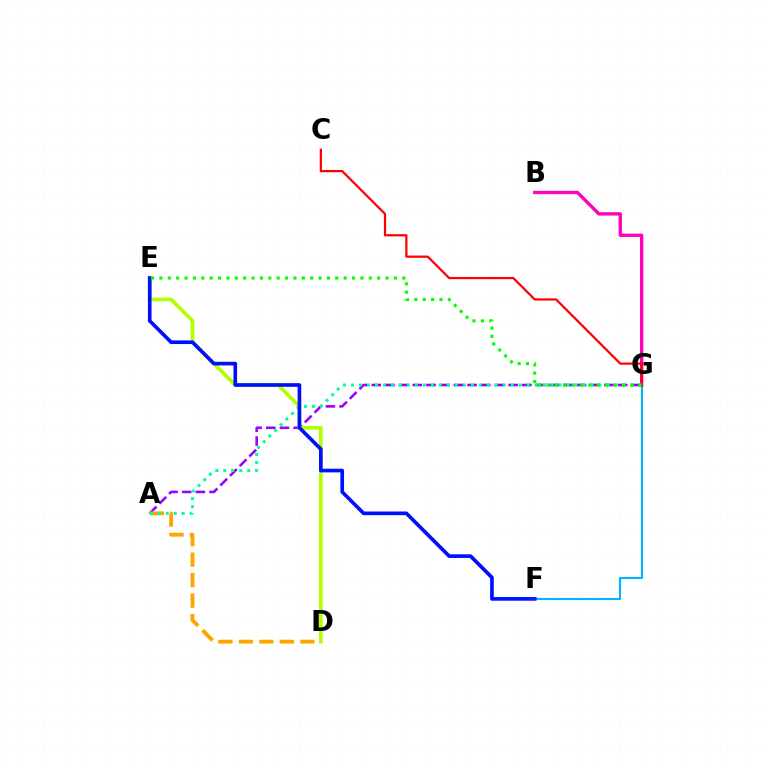{('A', 'G'): [{'color': '#9b00ff', 'line_style': 'dashed', 'thickness': 1.86}, {'color': '#00ff9d', 'line_style': 'dotted', 'thickness': 2.17}], ('A', 'D'): [{'color': '#ffa500', 'line_style': 'dashed', 'thickness': 2.78}], ('F', 'G'): [{'color': '#00b5ff', 'line_style': 'solid', 'thickness': 1.51}], ('D', 'E'): [{'color': '#b3ff00', 'line_style': 'solid', 'thickness': 2.64}], ('E', 'F'): [{'color': '#0010ff', 'line_style': 'solid', 'thickness': 2.64}], ('B', 'G'): [{'color': '#ff00bd', 'line_style': 'solid', 'thickness': 2.42}], ('C', 'G'): [{'color': '#ff0000', 'line_style': 'solid', 'thickness': 1.6}], ('E', 'G'): [{'color': '#08ff00', 'line_style': 'dotted', 'thickness': 2.28}]}